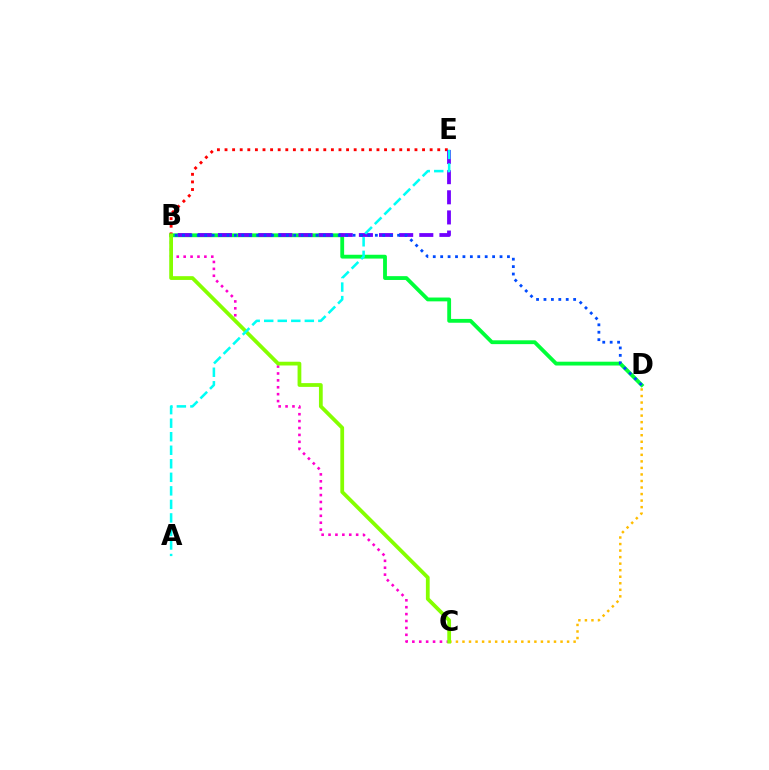{('B', 'D'): [{'color': '#00ff39', 'line_style': 'solid', 'thickness': 2.75}, {'color': '#004bff', 'line_style': 'dotted', 'thickness': 2.02}], ('B', 'C'): [{'color': '#ff00cf', 'line_style': 'dotted', 'thickness': 1.88}, {'color': '#84ff00', 'line_style': 'solid', 'thickness': 2.71}], ('C', 'D'): [{'color': '#ffbd00', 'line_style': 'dotted', 'thickness': 1.78}], ('B', 'E'): [{'color': '#ff0000', 'line_style': 'dotted', 'thickness': 2.06}, {'color': '#7200ff', 'line_style': 'dashed', 'thickness': 2.74}], ('A', 'E'): [{'color': '#00fff6', 'line_style': 'dashed', 'thickness': 1.84}]}